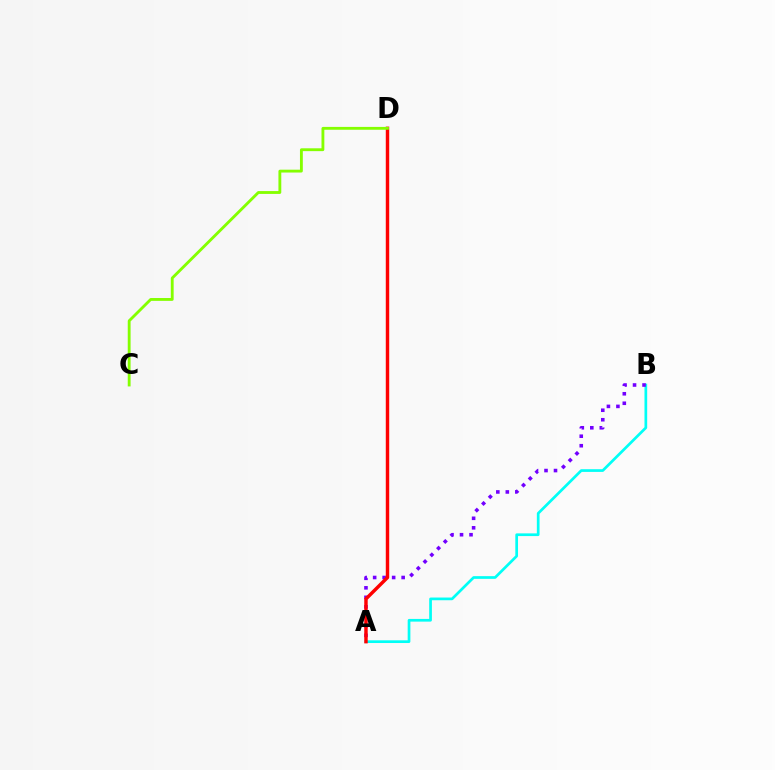{('A', 'B'): [{'color': '#00fff6', 'line_style': 'solid', 'thickness': 1.95}, {'color': '#7200ff', 'line_style': 'dotted', 'thickness': 2.58}], ('A', 'D'): [{'color': '#ff0000', 'line_style': 'solid', 'thickness': 2.47}], ('C', 'D'): [{'color': '#84ff00', 'line_style': 'solid', 'thickness': 2.05}]}